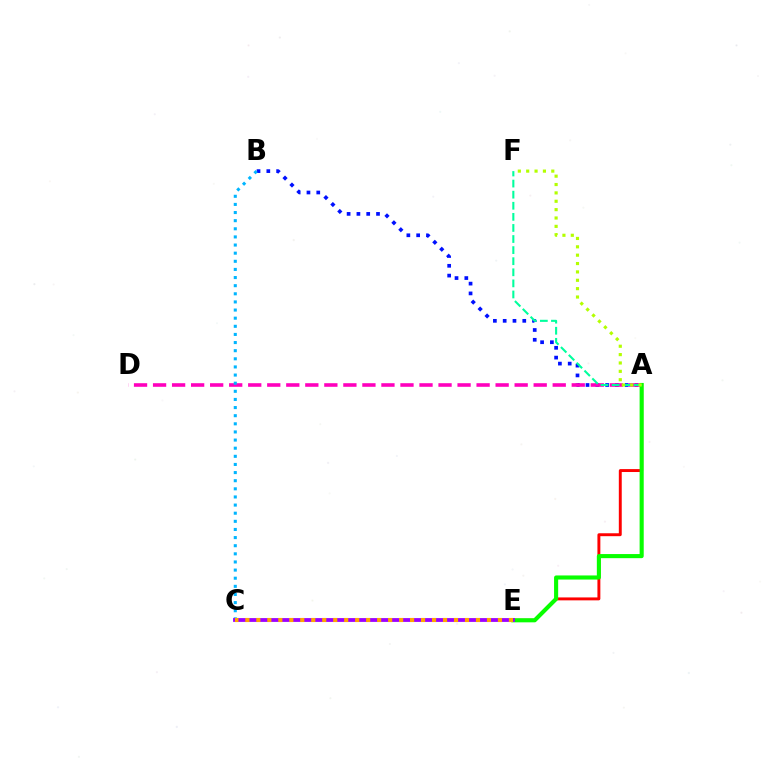{('A', 'B'): [{'color': '#0010ff', 'line_style': 'dotted', 'thickness': 2.66}], ('A', 'D'): [{'color': '#ff00bd', 'line_style': 'dashed', 'thickness': 2.59}], ('B', 'C'): [{'color': '#00b5ff', 'line_style': 'dotted', 'thickness': 2.21}], ('A', 'E'): [{'color': '#ff0000', 'line_style': 'solid', 'thickness': 2.1}, {'color': '#08ff00', 'line_style': 'solid', 'thickness': 2.96}], ('C', 'E'): [{'color': '#9b00ff', 'line_style': 'solid', 'thickness': 2.74}, {'color': '#ffa500', 'line_style': 'dotted', 'thickness': 2.98}], ('A', 'F'): [{'color': '#00ff9d', 'line_style': 'dashed', 'thickness': 1.51}, {'color': '#b3ff00', 'line_style': 'dotted', 'thickness': 2.27}]}